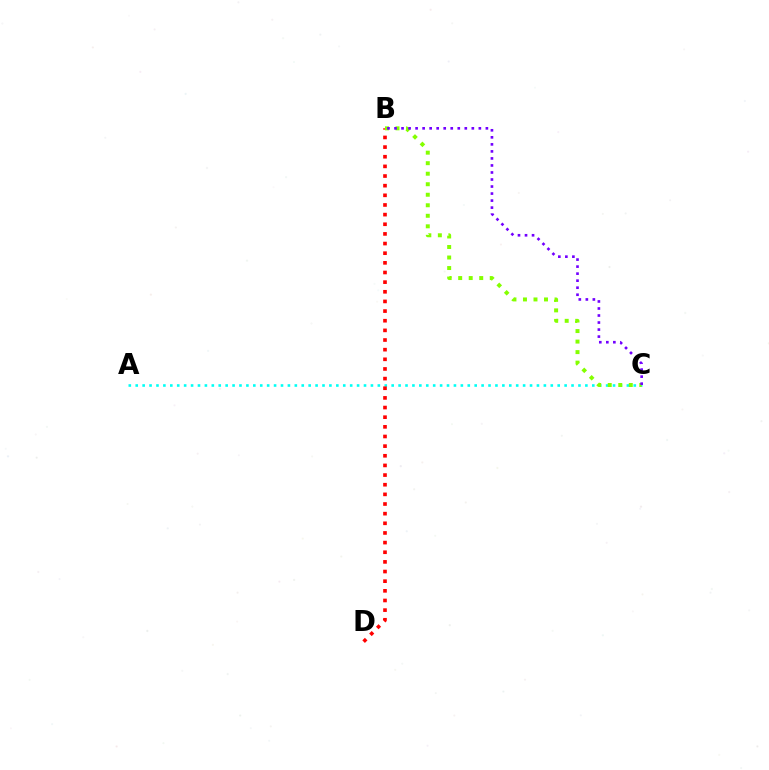{('A', 'C'): [{'color': '#00fff6', 'line_style': 'dotted', 'thickness': 1.88}], ('B', 'D'): [{'color': '#ff0000', 'line_style': 'dotted', 'thickness': 2.62}], ('B', 'C'): [{'color': '#84ff00', 'line_style': 'dotted', 'thickness': 2.86}, {'color': '#7200ff', 'line_style': 'dotted', 'thickness': 1.91}]}